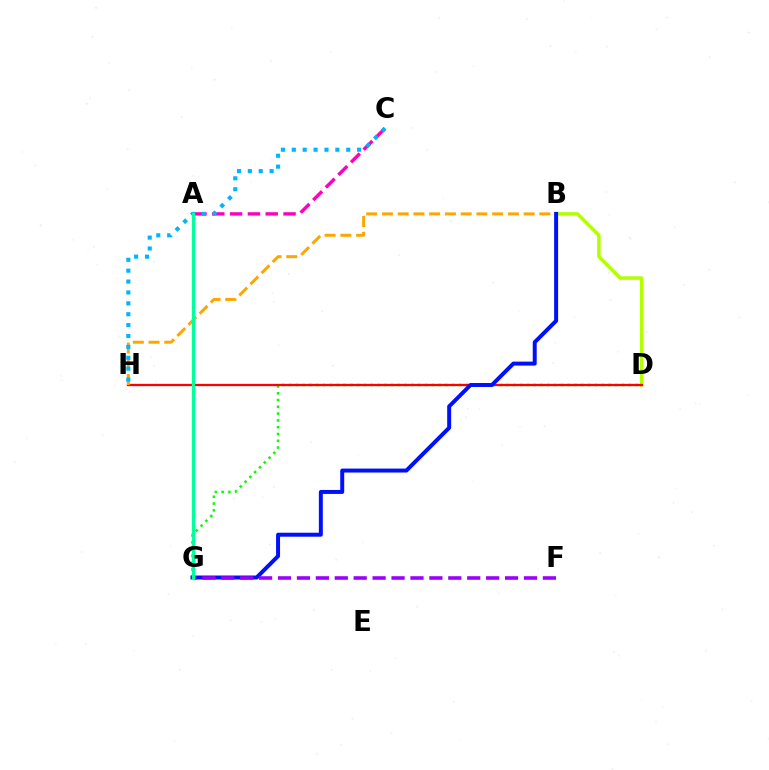{('B', 'D'): [{'color': '#b3ff00', 'line_style': 'solid', 'thickness': 2.52}], ('D', 'G'): [{'color': '#08ff00', 'line_style': 'dotted', 'thickness': 1.85}], ('D', 'H'): [{'color': '#ff0000', 'line_style': 'solid', 'thickness': 1.65}], ('A', 'C'): [{'color': '#ff00bd', 'line_style': 'dashed', 'thickness': 2.42}], ('B', 'H'): [{'color': '#ffa500', 'line_style': 'dashed', 'thickness': 2.14}], ('B', 'G'): [{'color': '#0010ff', 'line_style': 'solid', 'thickness': 2.86}], ('C', 'H'): [{'color': '#00b5ff', 'line_style': 'dotted', 'thickness': 2.96}], ('F', 'G'): [{'color': '#9b00ff', 'line_style': 'dashed', 'thickness': 2.57}], ('A', 'G'): [{'color': '#00ff9d', 'line_style': 'solid', 'thickness': 2.39}]}